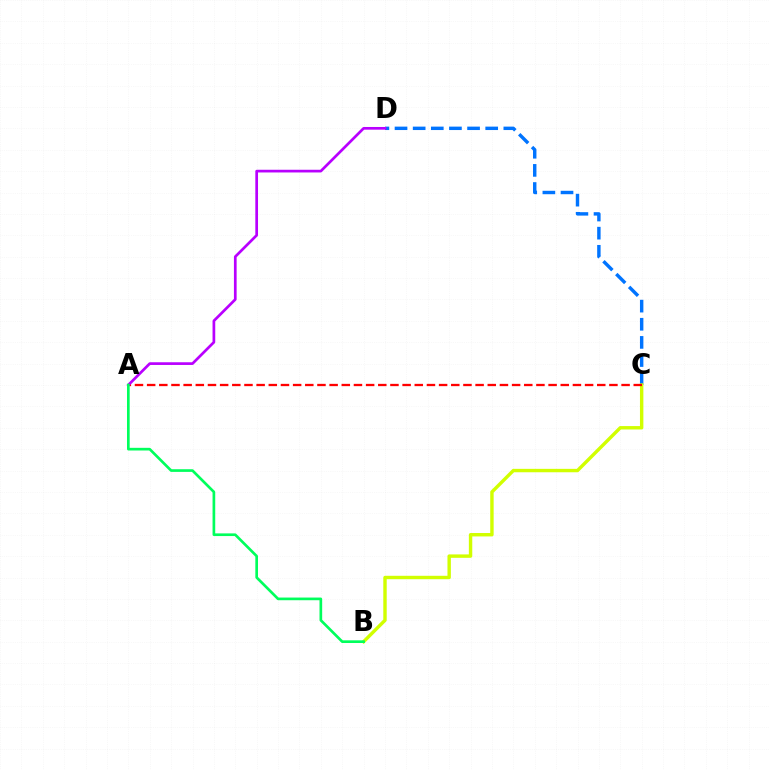{('C', 'D'): [{'color': '#0074ff', 'line_style': 'dashed', 'thickness': 2.46}], ('B', 'C'): [{'color': '#d1ff00', 'line_style': 'solid', 'thickness': 2.46}], ('A', 'C'): [{'color': '#ff0000', 'line_style': 'dashed', 'thickness': 1.65}], ('A', 'D'): [{'color': '#b900ff', 'line_style': 'solid', 'thickness': 1.95}], ('A', 'B'): [{'color': '#00ff5c', 'line_style': 'solid', 'thickness': 1.92}]}